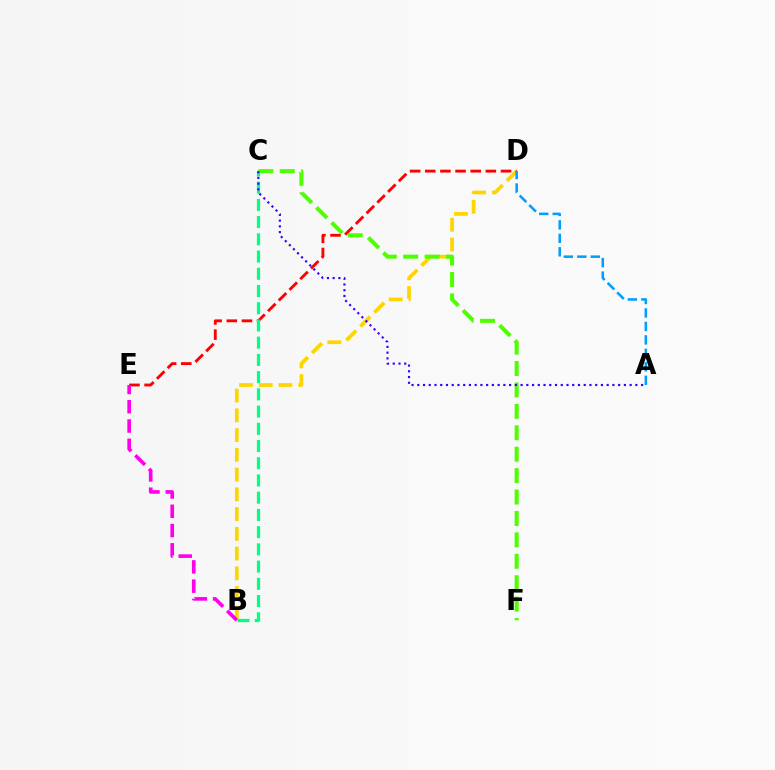{('B', 'D'): [{'color': '#ffd500', 'line_style': 'dashed', 'thickness': 2.68}], ('D', 'E'): [{'color': '#ff0000', 'line_style': 'dashed', 'thickness': 2.06}], ('B', 'E'): [{'color': '#ff00ed', 'line_style': 'dashed', 'thickness': 2.62}], ('A', 'D'): [{'color': '#009eff', 'line_style': 'dashed', 'thickness': 1.83}], ('B', 'C'): [{'color': '#00ff86', 'line_style': 'dashed', 'thickness': 2.34}], ('C', 'F'): [{'color': '#4fff00', 'line_style': 'dashed', 'thickness': 2.91}], ('A', 'C'): [{'color': '#3700ff', 'line_style': 'dotted', 'thickness': 1.56}]}